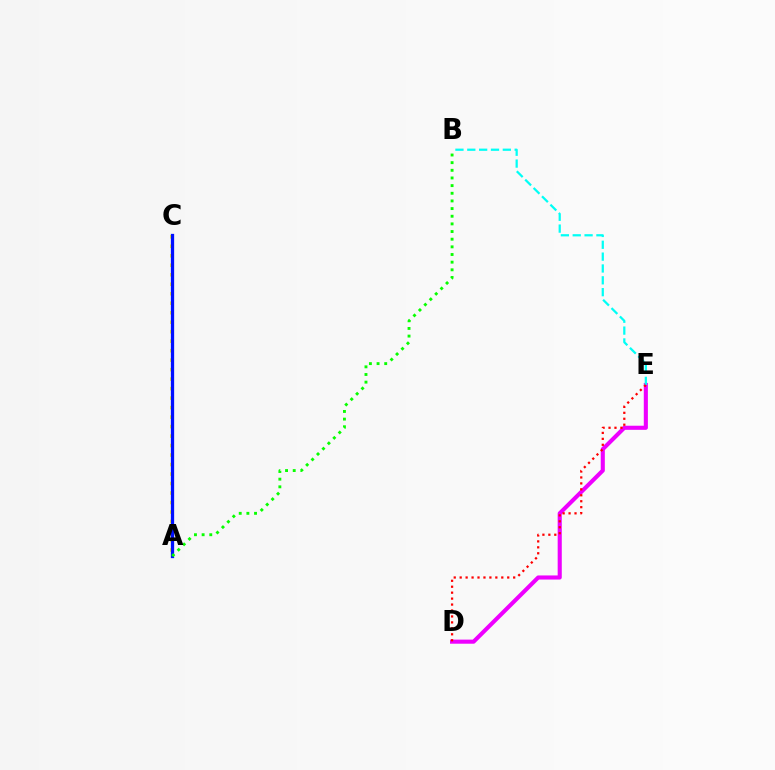{('D', 'E'): [{'color': '#ee00ff', 'line_style': 'solid', 'thickness': 2.95}, {'color': '#ff0000', 'line_style': 'dotted', 'thickness': 1.62}], ('A', 'C'): [{'color': '#fcf500', 'line_style': 'dotted', 'thickness': 2.58}, {'color': '#0010ff', 'line_style': 'solid', 'thickness': 2.37}], ('B', 'E'): [{'color': '#00fff6', 'line_style': 'dashed', 'thickness': 1.61}], ('A', 'B'): [{'color': '#08ff00', 'line_style': 'dotted', 'thickness': 2.08}]}